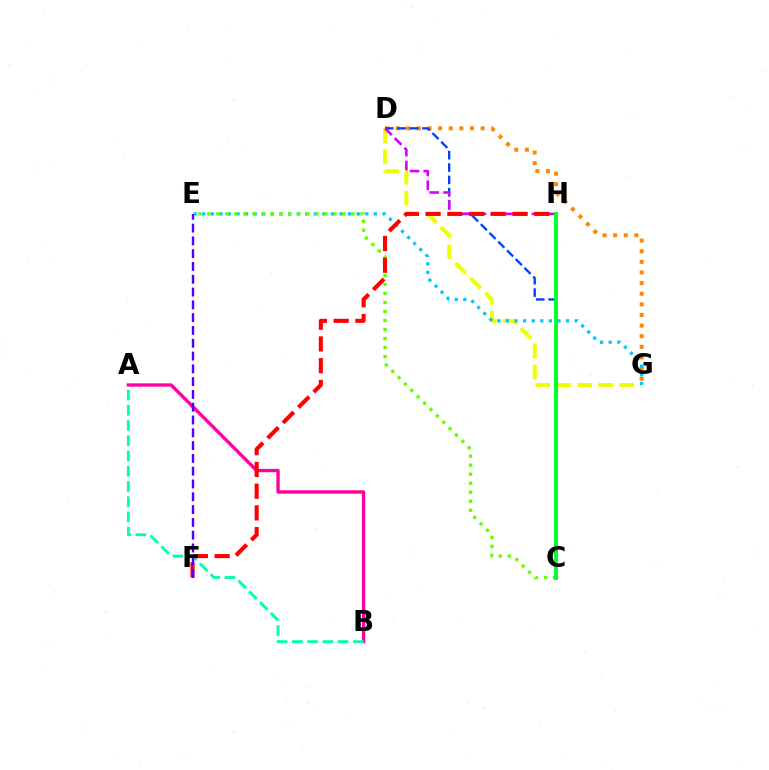{('D', 'G'): [{'color': '#ff8800', 'line_style': 'dotted', 'thickness': 2.89}, {'color': '#eeff00', 'line_style': 'dashed', 'thickness': 2.85}], ('E', 'G'): [{'color': '#00c7ff', 'line_style': 'dotted', 'thickness': 2.33}], ('C', 'D'): [{'color': '#003fff', 'line_style': 'dashed', 'thickness': 1.68}], ('C', 'E'): [{'color': '#66ff00', 'line_style': 'dotted', 'thickness': 2.45}], ('A', 'B'): [{'color': '#ff00a0', 'line_style': 'solid', 'thickness': 2.4}, {'color': '#00ffaf', 'line_style': 'dashed', 'thickness': 2.07}], ('D', 'H'): [{'color': '#d600ff', 'line_style': 'dashed', 'thickness': 1.87}], ('F', 'H'): [{'color': '#ff0000', 'line_style': 'dashed', 'thickness': 2.95}], ('E', 'F'): [{'color': '#4f00ff', 'line_style': 'dashed', 'thickness': 1.74}], ('C', 'H'): [{'color': '#00ff27', 'line_style': 'solid', 'thickness': 2.81}]}